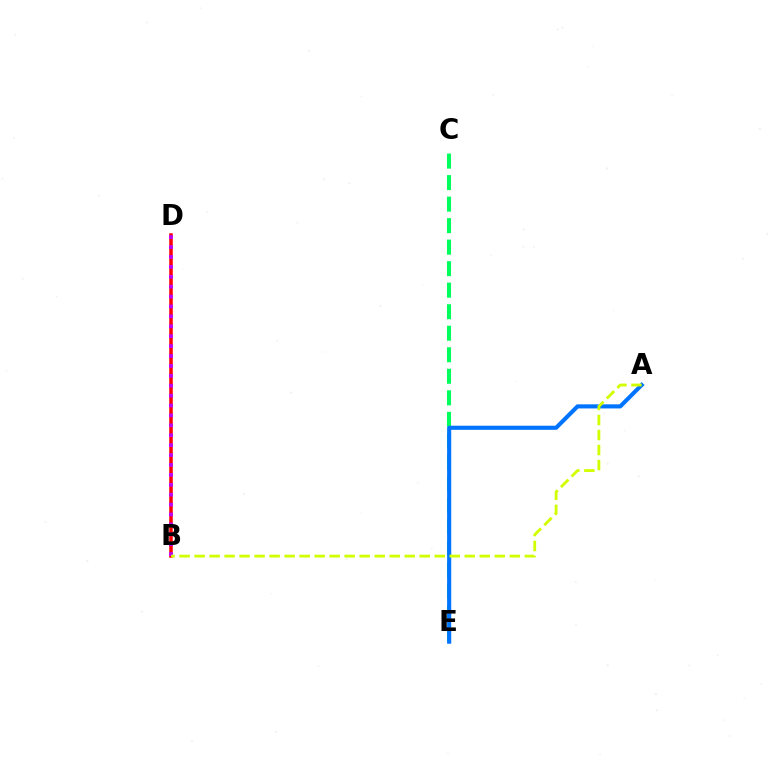{('B', 'D'): [{'color': '#ff0000', 'line_style': 'solid', 'thickness': 2.53}, {'color': '#b900ff', 'line_style': 'dotted', 'thickness': 2.69}], ('C', 'E'): [{'color': '#00ff5c', 'line_style': 'dashed', 'thickness': 2.92}], ('A', 'E'): [{'color': '#0074ff', 'line_style': 'solid', 'thickness': 2.96}], ('A', 'B'): [{'color': '#d1ff00', 'line_style': 'dashed', 'thickness': 2.04}]}